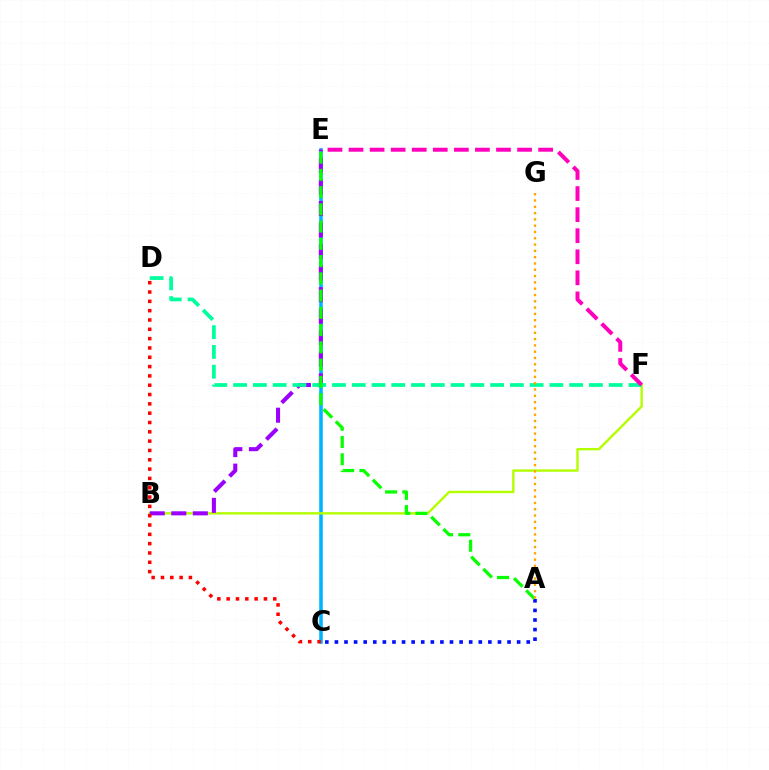{('C', 'E'): [{'color': '#00b5ff', 'line_style': 'solid', 'thickness': 2.57}], ('B', 'F'): [{'color': '#b3ff00', 'line_style': 'solid', 'thickness': 1.73}], ('B', 'E'): [{'color': '#9b00ff', 'line_style': 'dashed', 'thickness': 2.93}], ('D', 'F'): [{'color': '#00ff9d', 'line_style': 'dashed', 'thickness': 2.69}], ('E', 'F'): [{'color': '#ff00bd', 'line_style': 'dashed', 'thickness': 2.86}], ('A', 'C'): [{'color': '#0010ff', 'line_style': 'dotted', 'thickness': 2.61}], ('A', 'E'): [{'color': '#08ff00', 'line_style': 'dashed', 'thickness': 2.34}], ('C', 'D'): [{'color': '#ff0000', 'line_style': 'dotted', 'thickness': 2.53}], ('A', 'G'): [{'color': '#ffa500', 'line_style': 'dotted', 'thickness': 1.71}]}